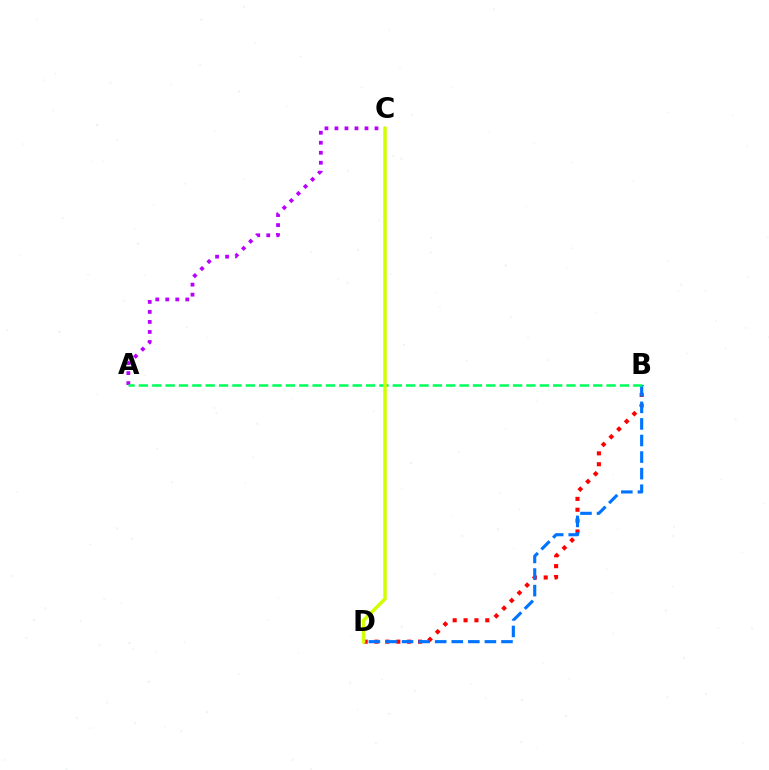{('A', 'C'): [{'color': '#b900ff', 'line_style': 'dotted', 'thickness': 2.72}], ('B', 'D'): [{'color': '#ff0000', 'line_style': 'dotted', 'thickness': 2.95}, {'color': '#0074ff', 'line_style': 'dashed', 'thickness': 2.25}], ('A', 'B'): [{'color': '#00ff5c', 'line_style': 'dashed', 'thickness': 1.82}], ('C', 'D'): [{'color': '#d1ff00', 'line_style': 'solid', 'thickness': 2.5}]}